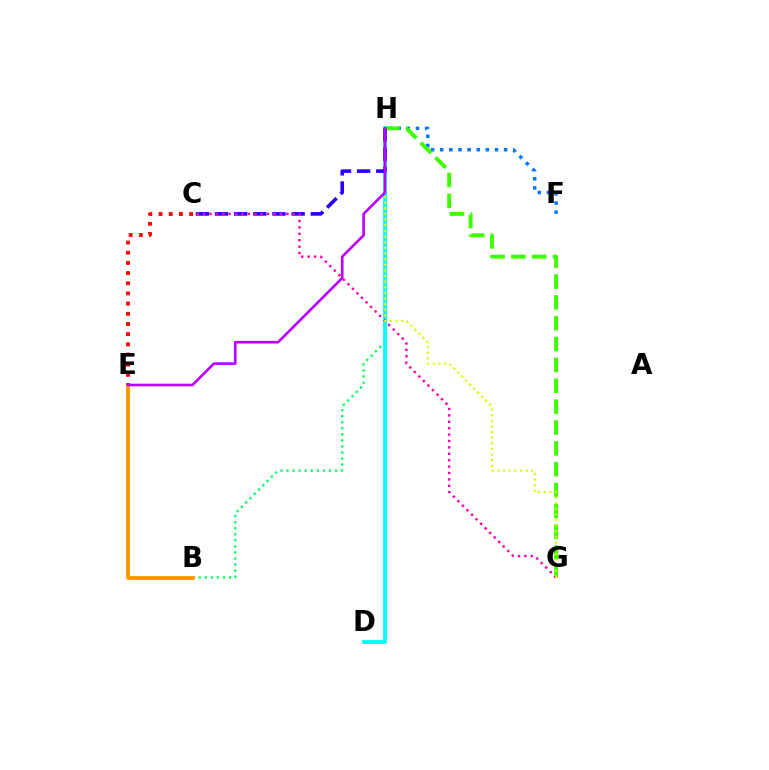{('B', 'H'): [{'color': '#00ff5c', 'line_style': 'dotted', 'thickness': 1.65}], ('F', 'H'): [{'color': '#0074ff', 'line_style': 'dotted', 'thickness': 2.48}], ('D', 'H'): [{'color': '#00fff6', 'line_style': 'solid', 'thickness': 2.73}], ('G', 'H'): [{'color': '#3dff00', 'line_style': 'dashed', 'thickness': 2.83}, {'color': '#d1ff00', 'line_style': 'dotted', 'thickness': 1.53}], ('C', 'H'): [{'color': '#2500ff', 'line_style': 'dashed', 'thickness': 2.6}], ('C', 'G'): [{'color': '#ff00ac', 'line_style': 'dotted', 'thickness': 1.74}], ('B', 'E'): [{'color': '#ff9400', 'line_style': 'solid', 'thickness': 2.72}], ('C', 'E'): [{'color': '#ff0000', 'line_style': 'dotted', 'thickness': 2.77}], ('E', 'H'): [{'color': '#b900ff', 'line_style': 'solid', 'thickness': 1.9}]}